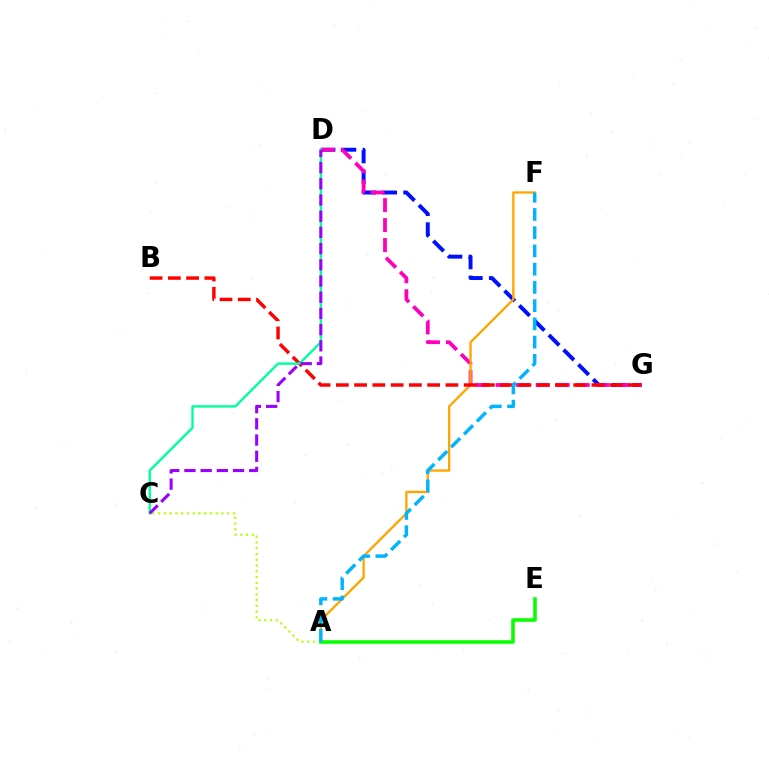{('D', 'G'): [{'color': '#0010ff', 'line_style': 'dashed', 'thickness': 2.84}, {'color': '#ff00bd', 'line_style': 'dashed', 'thickness': 2.72}], ('A', 'C'): [{'color': '#b3ff00', 'line_style': 'dotted', 'thickness': 1.56}], ('A', 'F'): [{'color': '#ffa500', 'line_style': 'solid', 'thickness': 1.67}, {'color': '#00b5ff', 'line_style': 'dashed', 'thickness': 2.48}], ('A', 'E'): [{'color': '#08ff00', 'line_style': 'solid', 'thickness': 2.57}], ('B', 'G'): [{'color': '#ff0000', 'line_style': 'dashed', 'thickness': 2.48}], ('C', 'D'): [{'color': '#00ff9d', 'line_style': 'solid', 'thickness': 1.73}, {'color': '#9b00ff', 'line_style': 'dashed', 'thickness': 2.2}]}